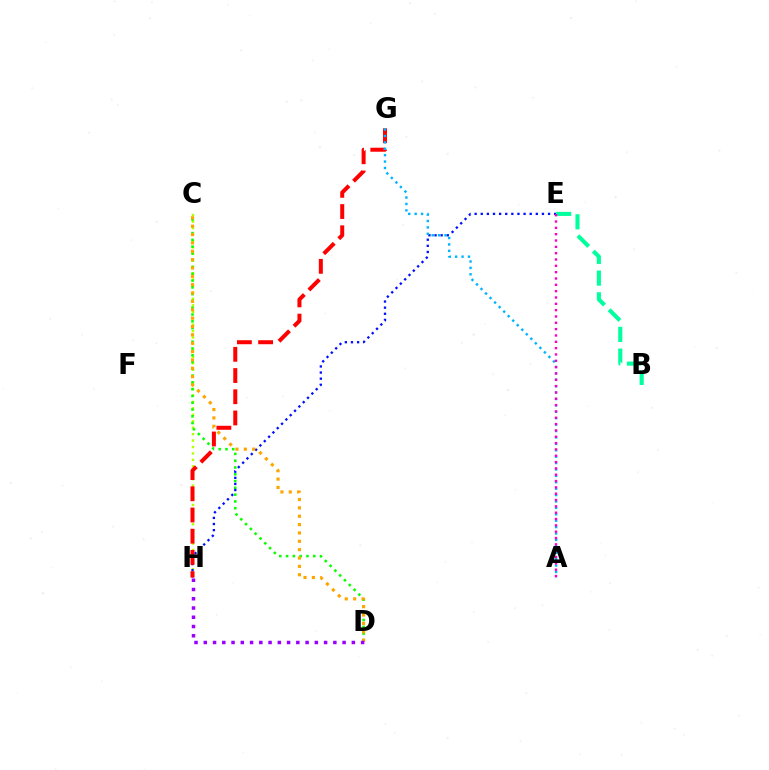{('C', 'H'): [{'color': '#b3ff00', 'line_style': 'dotted', 'thickness': 1.75}], ('C', 'D'): [{'color': '#08ff00', 'line_style': 'dotted', 'thickness': 1.84}, {'color': '#ffa500', 'line_style': 'dotted', 'thickness': 2.27}], ('E', 'H'): [{'color': '#0010ff', 'line_style': 'dotted', 'thickness': 1.66}], ('G', 'H'): [{'color': '#ff0000', 'line_style': 'dashed', 'thickness': 2.88}], ('D', 'H'): [{'color': '#9b00ff', 'line_style': 'dotted', 'thickness': 2.51}], ('B', 'E'): [{'color': '#00ff9d', 'line_style': 'dashed', 'thickness': 2.95}], ('A', 'G'): [{'color': '#00b5ff', 'line_style': 'dotted', 'thickness': 1.74}], ('A', 'E'): [{'color': '#ff00bd', 'line_style': 'dotted', 'thickness': 1.72}]}